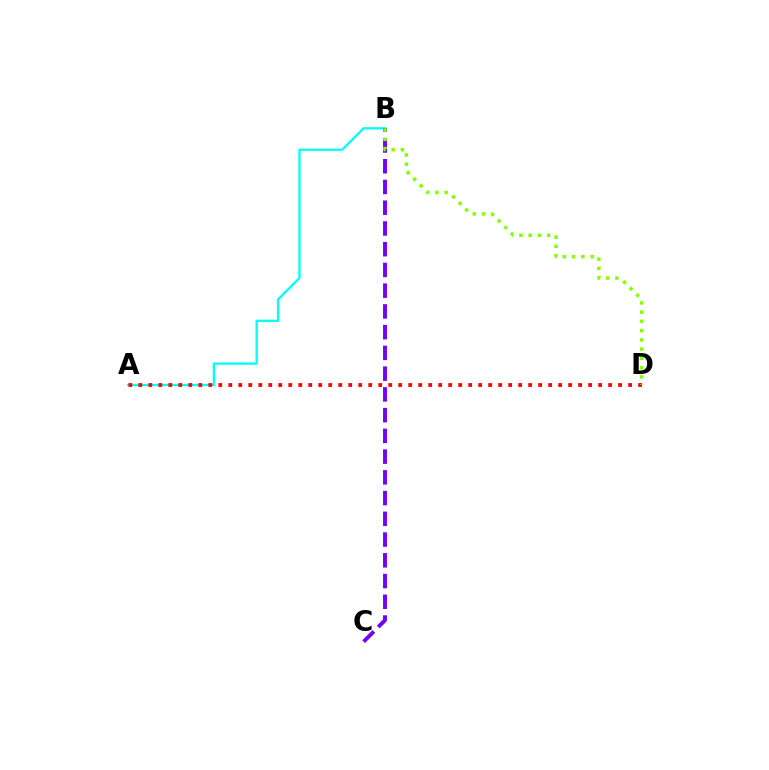{('A', 'B'): [{'color': '#00fff6', 'line_style': 'solid', 'thickness': 1.65}], ('A', 'D'): [{'color': '#ff0000', 'line_style': 'dotted', 'thickness': 2.72}], ('B', 'C'): [{'color': '#7200ff', 'line_style': 'dashed', 'thickness': 2.82}], ('B', 'D'): [{'color': '#84ff00', 'line_style': 'dotted', 'thickness': 2.51}]}